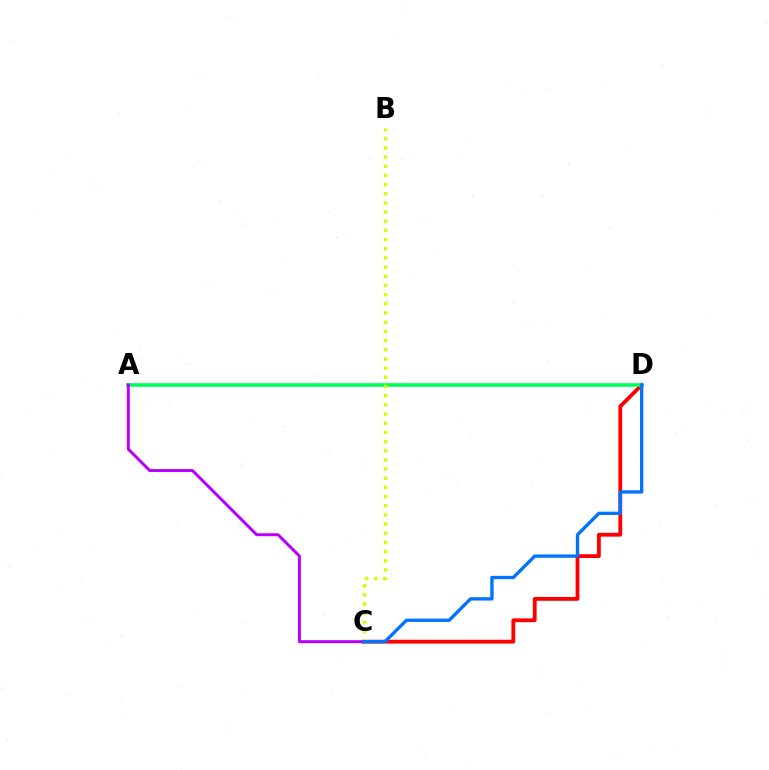{('C', 'D'): [{'color': '#ff0000', 'line_style': 'solid', 'thickness': 2.74}, {'color': '#0074ff', 'line_style': 'solid', 'thickness': 2.4}], ('A', 'D'): [{'color': '#00ff5c', 'line_style': 'solid', 'thickness': 2.62}], ('A', 'C'): [{'color': '#b900ff', 'line_style': 'solid', 'thickness': 2.14}], ('B', 'C'): [{'color': '#d1ff00', 'line_style': 'dotted', 'thickness': 2.49}]}